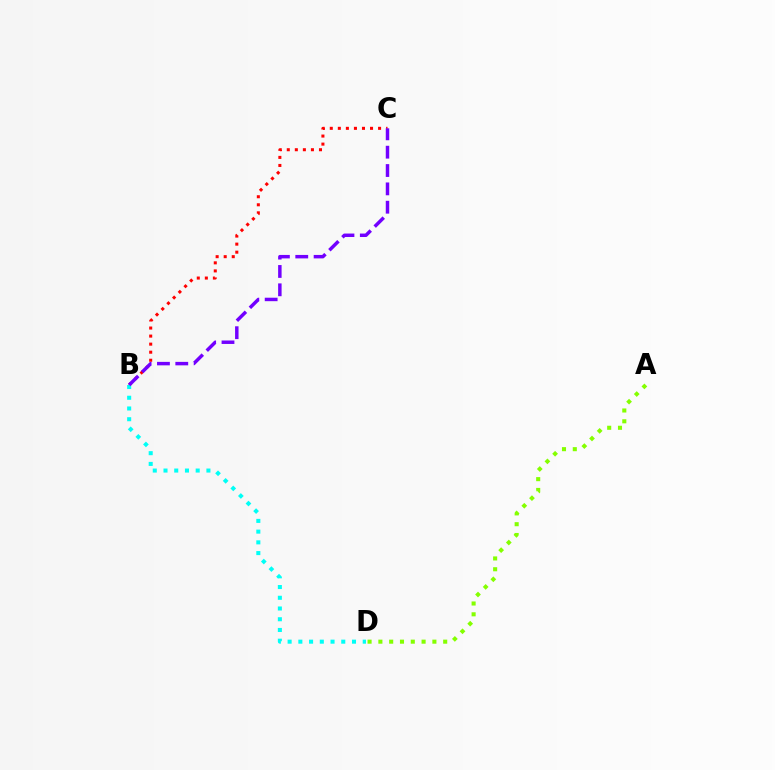{('B', 'C'): [{'color': '#ff0000', 'line_style': 'dotted', 'thickness': 2.19}, {'color': '#7200ff', 'line_style': 'dashed', 'thickness': 2.49}], ('A', 'D'): [{'color': '#84ff00', 'line_style': 'dotted', 'thickness': 2.93}], ('B', 'D'): [{'color': '#00fff6', 'line_style': 'dotted', 'thickness': 2.92}]}